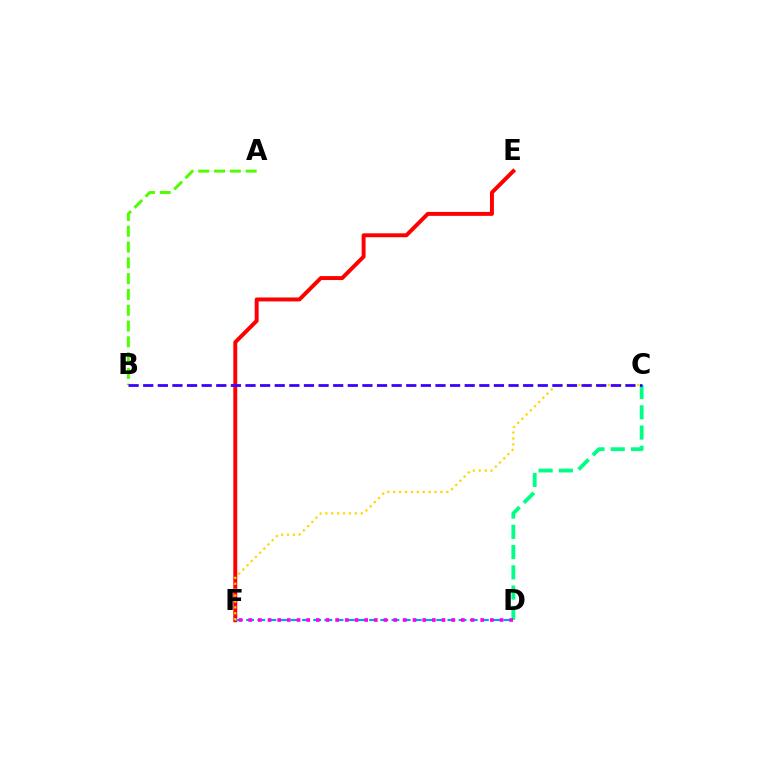{('E', 'F'): [{'color': '#ff0000', 'line_style': 'solid', 'thickness': 2.84}], ('A', 'B'): [{'color': '#4fff00', 'line_style': 'dashed', 'thickness': 2.15}], ('C', 'D'): [{'color': '#00ff86', 'line_style': 'dashed', 'thickness': 2.75}], ('D', 'F'): [{'color': '#009eff', 'line_style': 'dashed', 'thickness': 1.52}, {'color': '#ff00ed', 'line_style': 'dotted', 'thickness': 2.63}], ('C', 'F'): [{'color': '#ffd500', 'line_style': 'dotted', 'thickness': 1.6}], ('B', 'C'): [{'color': '#3700ff', 'line_style': 'dashed', 'thickness': 1.99}]}